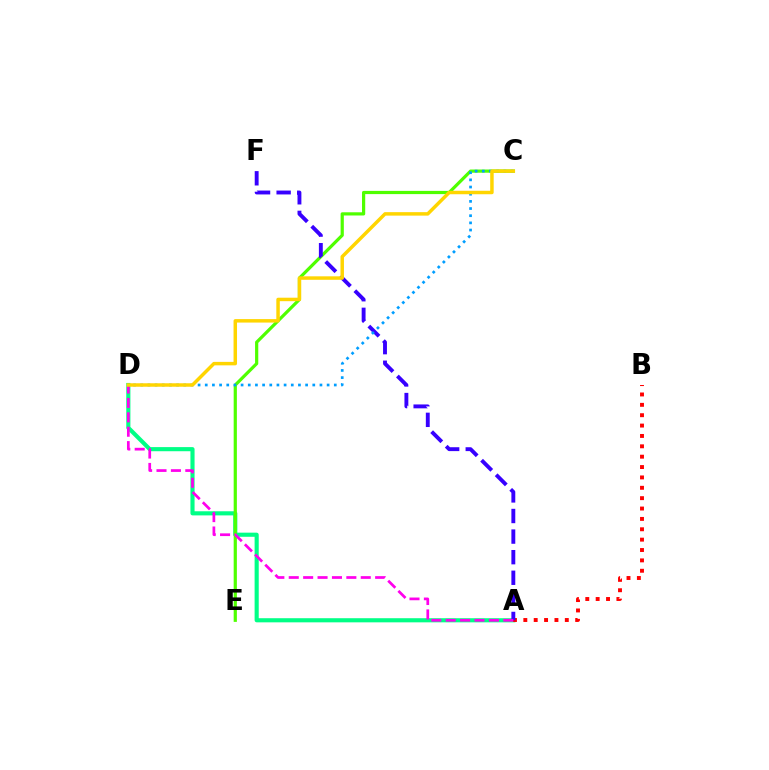{('A', 'D'): [{'color': '#00ff86', 'line_style': 'solid', 'thickness': 2.97}, {'color': '#ff00ed', 'line_style': 'dashed', 'thickness': 1.96}], ('C', 'E'): [{'color': '#4fff00', 'line_style': 'solid', 'thickness': 2.31}], ('A', 'B'): [{'color': '#ff0000', 'line_style': 'dotted', 'thickness': 2.82}], ('A', 'F'): [{'color': '#3700ff', 'line_style': 'dashed', 'thickness': 2.8}], ('C', 'D'): [{'color': '#009eff', 'line_style': 'dotted', 'thickness': 1.95}, {'color': '#ffd500', 'line_style': 'solid', 'thickness': 2.5}]}